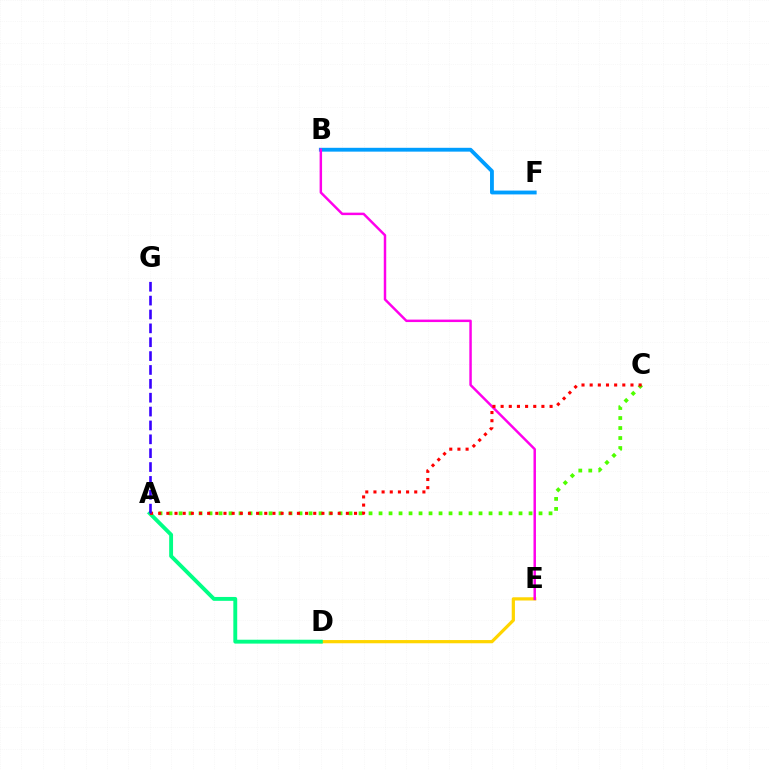{('D', 'E'): [{'color': '#ffd500', 'line_style': 'solid', 'thickness': 2.32}], ('B', 'F'): [{'color': '#009eff', 'line_style': 'solid', 'thickness': 2.76}], ('A', 'D'): [{'color': '#00ff86', 'line_style': 'solid', 'thickness': 2.79}], ('B', 'E'): [{'color': '#ff00ed', 'line_style': 'solid', 'thickness': 1.78}], ('A', 'C'): [{'color': '#4fff00', 'line_style': 'dotted', 'thickness': 2.72}, {'color': '#ff0000', 'line_style': 'dotted', 'thickness': 2.22}], ('A', 'G'): [{'color': '#3700ff', 'line_style': 'dashed', 'thickness': 1.88}]}